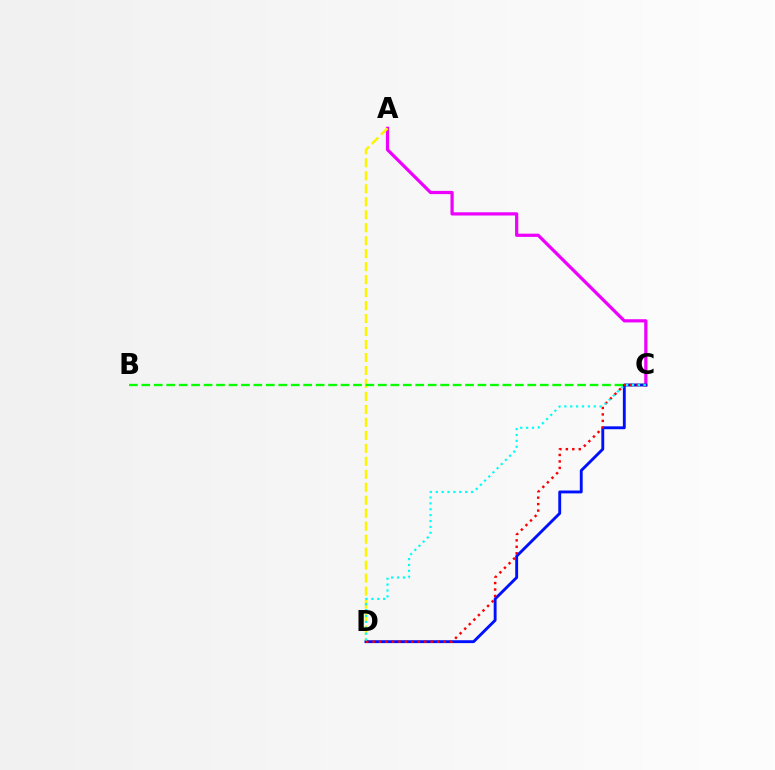{('A', 'C'): [{'color': '#ee00ff', 'line_style': 'solid', 'thickness': 2.32}], ('A', 'D'): [{'color': '#fcf500', 'line_style': 'dashed', 'thickness': 1.76}], ('B', 'C'): [{'color': '#08ff00', 'line_style': 'dashed', 'thickness': 1.69}], ('C', 'D'): [{'color': '#0010ff', 'line_style': 'solid', 'thickness': 2.07}, {'color': '#ff0000', 'line_style': 'dotted', 'thickness': 1.75}, {'color': '#00fff6', 'line_style': 'dotted', 'thickness': 1.6}]}